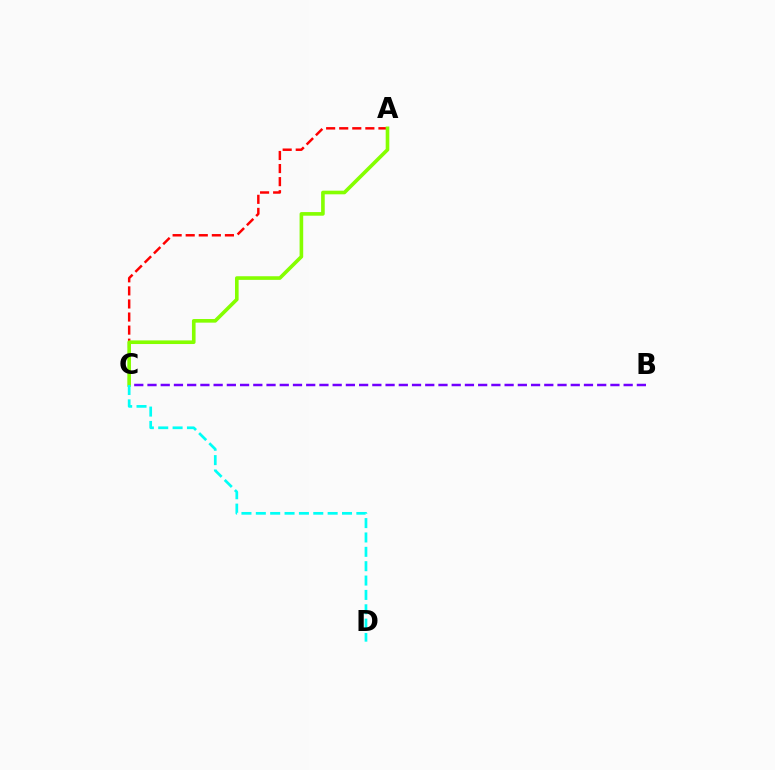{('A', 'C'): [{'color': '#ff0000', 'line_style': 'dashed', 'thickness': 1.78}, {'color': '#84ff00', 'line_style': 'solid', 'thickness': 2.61}], ('B', 'C'): [{'color': '#7200ff', 'line_style': 'dashed', 'thickness': 1.8}], ('C', 'D'): [{'color': '#00fff6', 'line_style': 'dashed', 'thickness': 1.95}]}